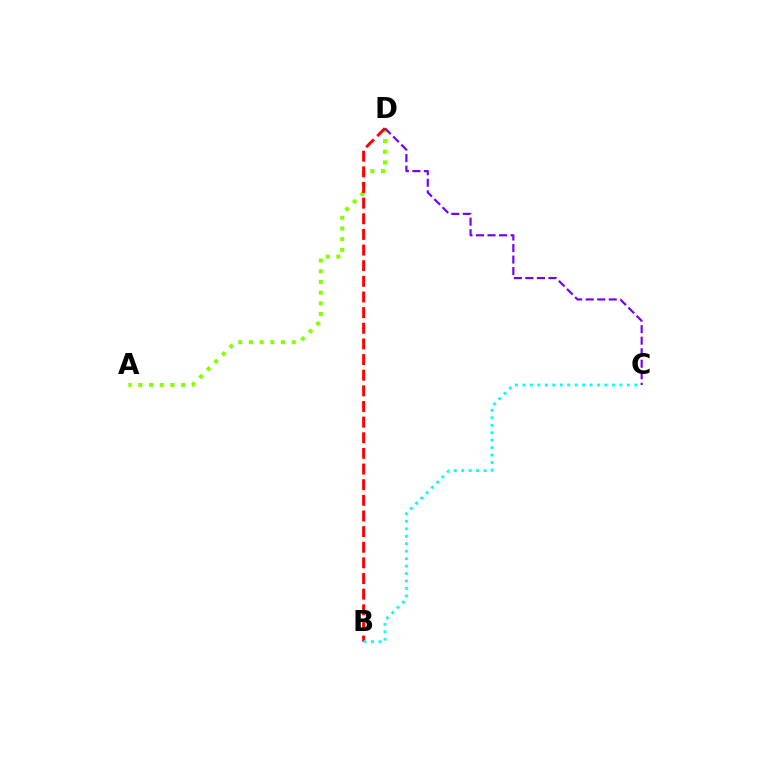{('A', 'D'): [{'color': '#84ff00', 'line_style': 'dotted', 'thickness': 2.91}], ('C', 'D'): [{'color': '#7200ff', 'line_style': 'dashed', 'thickness': 1.57}], ('B', 'D'): [{'color': '#ff0000', 'line_style': 'dashed', 'thickness': 2.12}], ('B', 'C'): [{'color': '#00fff6', 'line_style': 'dotted', 'thickness': 2.03}]}